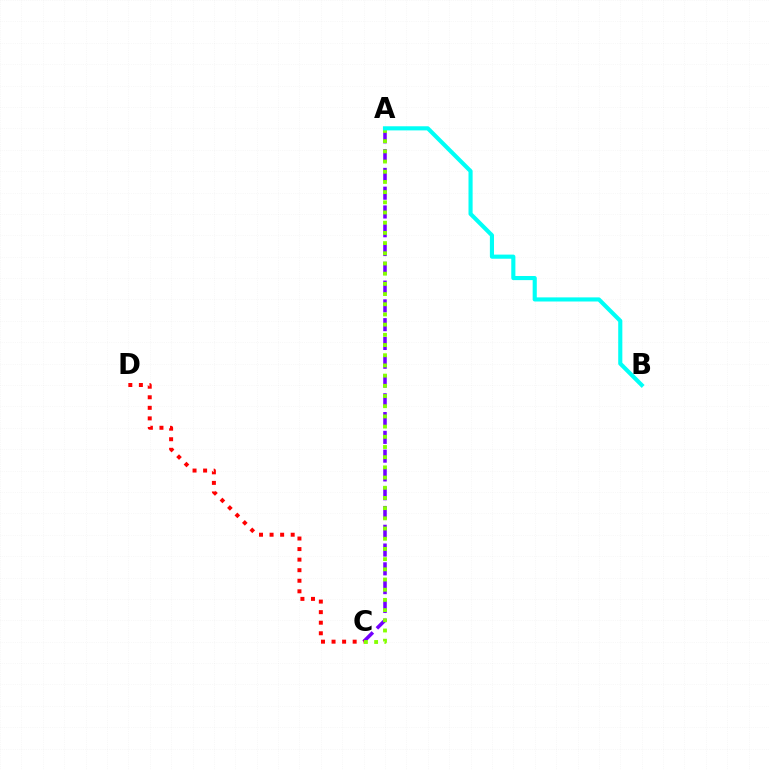{('A', 'C'): [{'color': '#7200ff', 'line_style': 'dashed', 'thickness': 2.55}, {'color': '#84ff00', 'line_style': 'dotted', 'thickness': 2.77}], ('A', 'B'): [{'color': '#00fff6', 'line_style': 'solid', 'thickness': 2.97}], ('C', 'D'): [{'color': '#ff0000', 'line_style': 'dotted', 'thickness': 2.87}]}